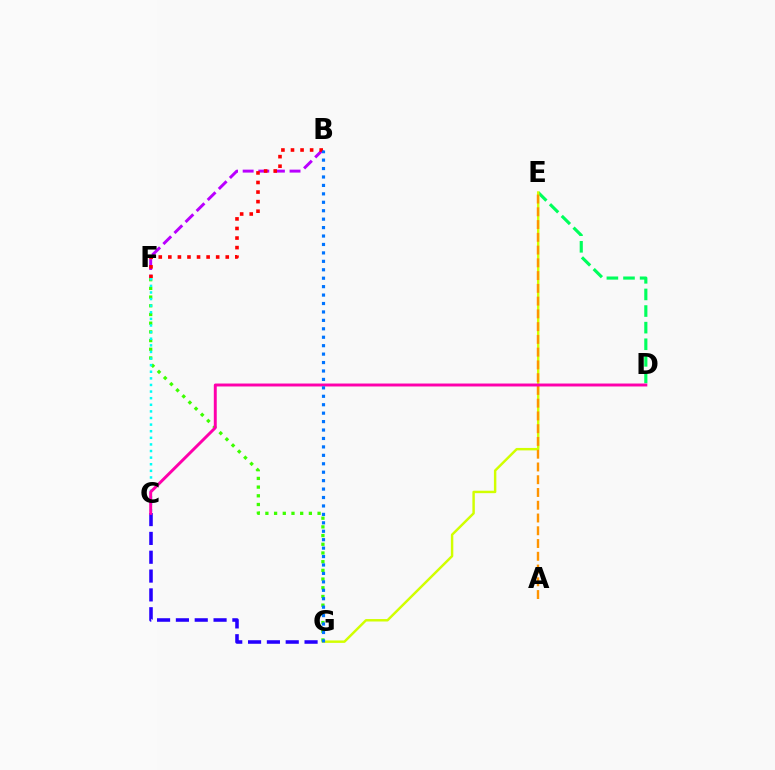{('F', 'G'): [{'color': '#3dff00', 'line_style': 'dotted', 'thickness': 2.36}], ('B', 'F'): [{'color': '#b900ff', 'line_style': 'dashed', 'thickness': 2.12}, {'color': '#ff0000', 'line_style': 'dotted', 'thickness': 2.6}], ('D', 'E'): [{'color': '#00ff5c', 'line_style': 'dashed', 'thickness': 2.26}], ('E', 'G'): [{'color': '#d1ff00', 'line_style': 'solid', 'thickness': 1.76}], ('A', 'E'): [{'color': '#ff9400', 'line_style': 'dashed', 'thickness': 1.73}], ('C', 'F'): [{'color': '#00fff6', 'line_style': 'dotted', 'thickness': 1.8}], ('C', 'G'): [{'color': '#2500ff', 'line_style': 'dashed', 'thickness': 2.56}], ('C', 'D'): [{'color': '#ff00ac', 'line_style': 'solid', 'thickness': 2.12}], ('B', 'G'): [{'color': '#0074ff', 'line_style': 'dotted', 'thickness': 2.29}]}